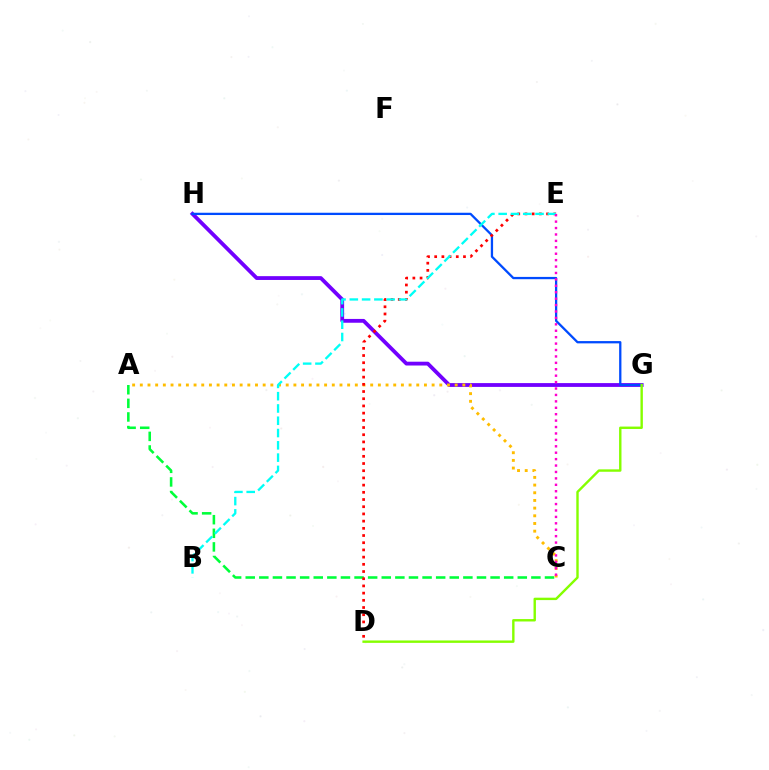{('G', 'H'): [{'color': '#7200ff', 'line_style': 'solid', 'thickness': 2.74}, {'color': '#004bff', 'line_style': 'solid', 'thickness': 1.65}], ('A', 'C'): [{'color': '#00ff39', 'line_style': 'dashed', 'thickness': 1.85}, {'color': '#ffbd00', 'line_style': 'dotted', 'thickness': 2.09}], ('D', 'G'): [{'color': '#84ff00', 'line_style': 'solid', 'thickness': 1.73}], ('D', 'E'): [{'color': '#ff0000', 'line_style': 'dotted', 'thickness': 1.96}], ('B', 'E'): [{'color': '#00fff6', 'line_style': 'dashed', 'thickness': 1.67}], ('C', 'E'): [{'color': '#ff00cf', 'line_style': 'dotted', 'thickness': 1.74}]}